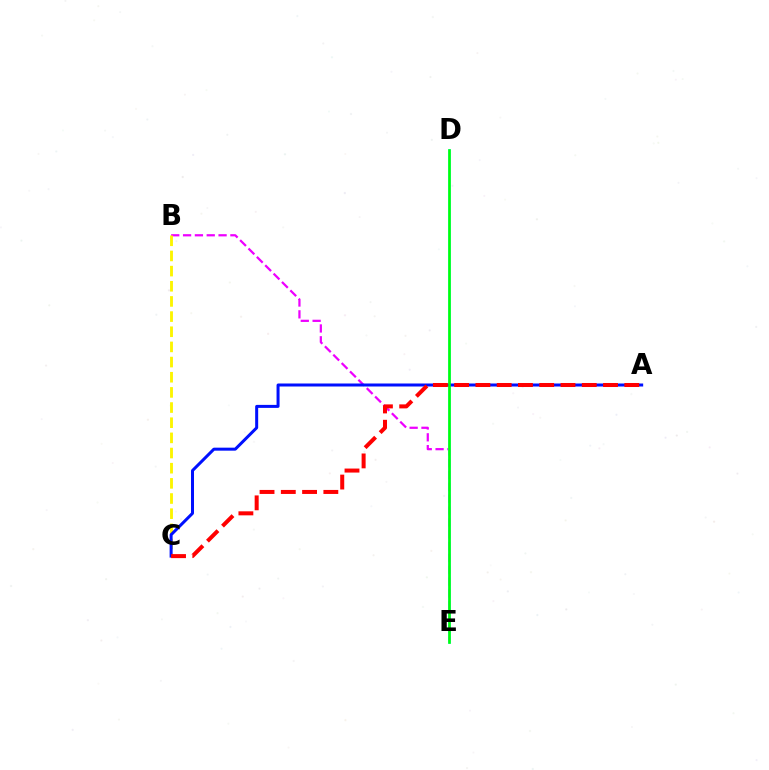{('B', 'E'): [{'color': '#ee00ff', 'line_style': 'dashed', 'thickness': 1.61}], ('B', 'C'): [{'color': '#fcf500', 'line_style': 'dashed', 'thickness': 2.06}], ('D', 'E'): [{'color': '#00fff6', 'line_style': 'solid', 'thickness': 1.9}, {'color': '#08ff00', 'line_style': 'solid', 'thickness': 1.81}], ('A', 'C'): [{'color': '#0010ff', 'line_style': 'solid', 'thickness': 2.16}, {'color': '#ff0000', 'line_style': 'dashed', 'thickness': 2.89}]}